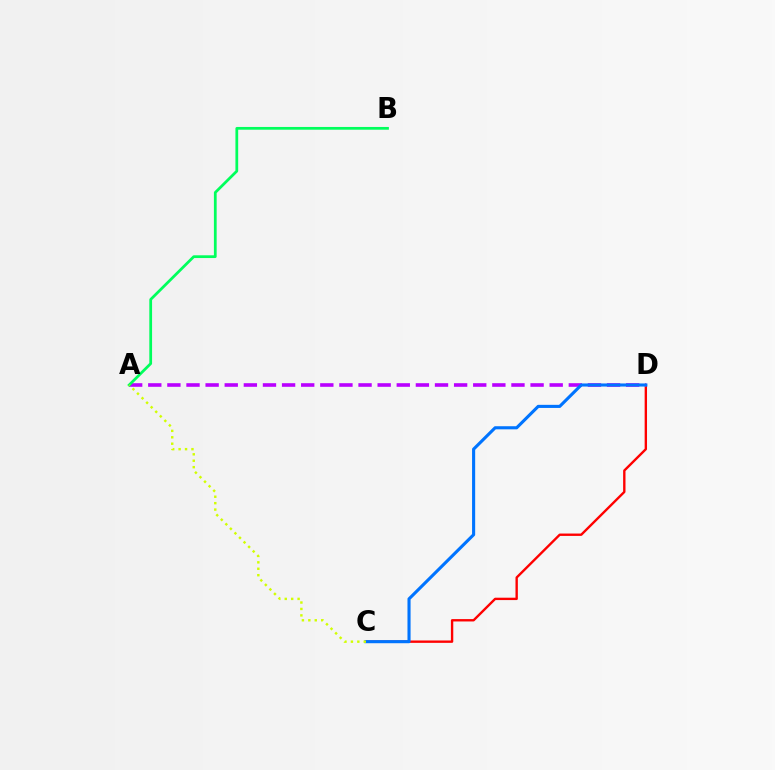{('C', 'D'): [{'color': '#ff0000', 'line_style': 'solid', 'thickness': 1.71}, {'color': '#0074ff', 'line_style': 'solid', 'thickness': 2.24}], ('A', 'D'): [{'color': '#b900ff', 'line_style': 'dashed', 'thickness': 2.6}], ('A', 'B'): [{'color': '#00ff5c', 'line_style': 'solid', 'thickness': 1.98}], ('A', 'C'): [{'color': '#d1ff00', 'line_style': 'dotted', 'thickness': 1.75}]}